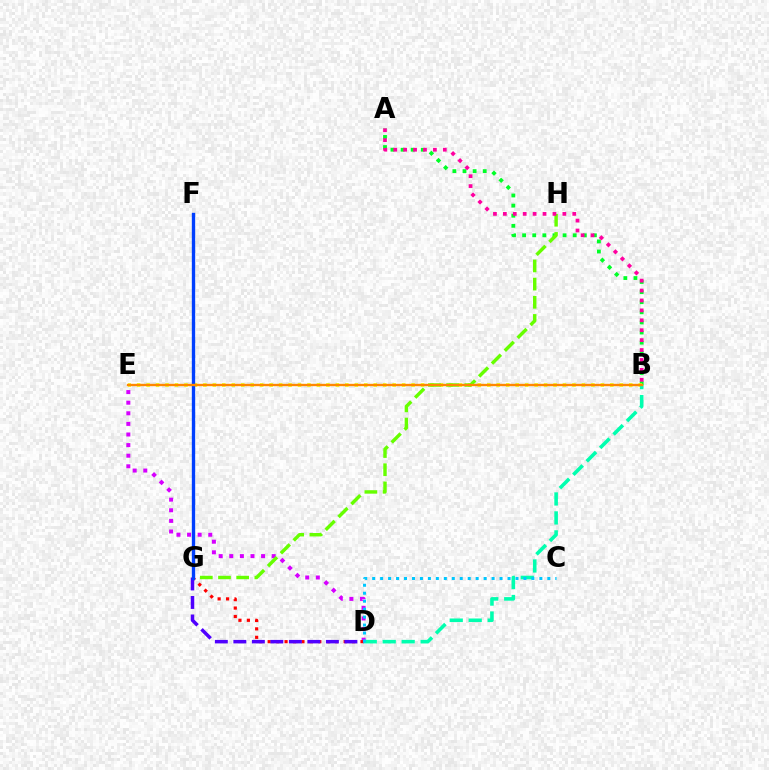{('A', 'B'): [{'color': '#00ff27', 'line_style': 'dotted', 'thickness': 2.75}, {'color': '#ff00a0', 'line_style': 'dotted', 'thickness': 2.69}], ('D', 'E'): [{'color': '#d600ff', 'line_style': 'dotted', 'thickness': 2.88}], ('B', 'E'): [{'color': '#eeff00', 'line_style': 'dotted', 'thickness': 2.57}, {'color': '#ff8800', 'line_style': 'solid', 'thickness': 1.7}], ('G', 'H'): [{'color': '#66ff00', 'line_style': 'dashed', 'thickness': 2.47}], ('D', 'G'): [{'color': '#ff0000', 'line_style': 'dotted', 'thickness': 2.29}, {'color': '#4f00ff', 'line_style': 'dashed', 'thickness': 2.51}], ('B', 'D'): [{'color': '#00ffaf', 'line_style': 'dashed', 'thickness': 2.58}], ('F', 'G'): [{'color': '#003fff', 'line_style': 'solid', 'thickness': 2.41}], ('C', 'D'): [{'color': '#00c7ff', 'line_style': 'dotted', 'thickness': 2.16}]}